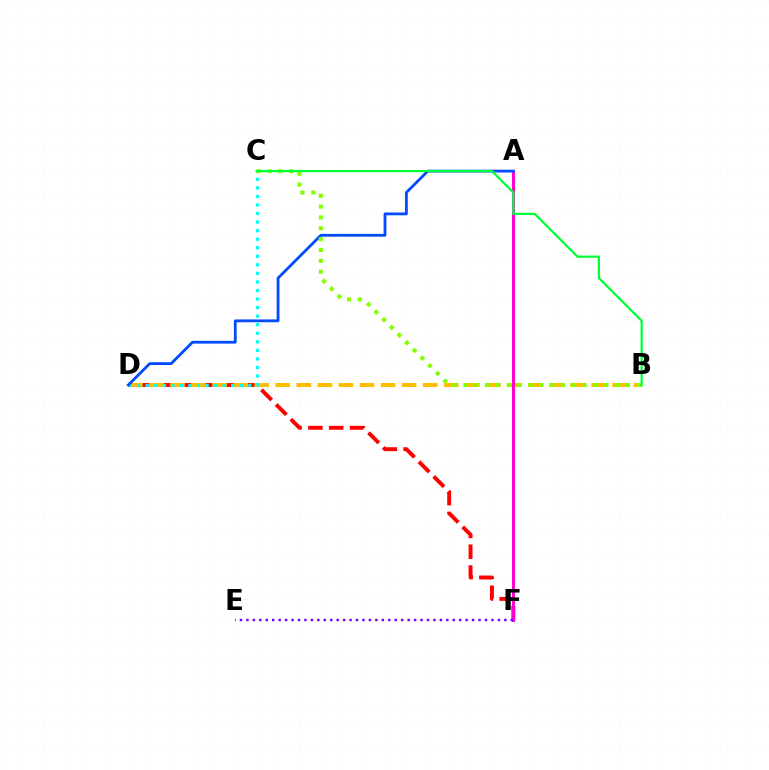{('D', 'F'): [{'color': '#ff0000', 'line_style': 'dashed', 'thickness': 2.83}], ('B', 'D'): [{'color': '#ffbd00', 'line_style': 'dashed', 'thickness': 2.86}], ('A', 'F'): [{'color': '#ff00cf', 'line_style': 'solid', 'thickness': 2.14}], ('C', 'D'): [{'color': '#00fff6', 'line_style': 'dotted', 'thickness': 2.32}], ('A', 'D'): [{'color': '#004bff', 'line_style': 'solid', 'thickness': 2.01}], ('E', 'F'): [{'color': '#7200ff', 'line_style': 'dotted', 'thickness': 1.75}], ('B', 'C'): [{'color': '#84ff00', 'line_style': 'dotted', 'thickness': 2.95}, {'color': '#00ff39', 'line_style': 'solid', 'thickness': 1.61}]}